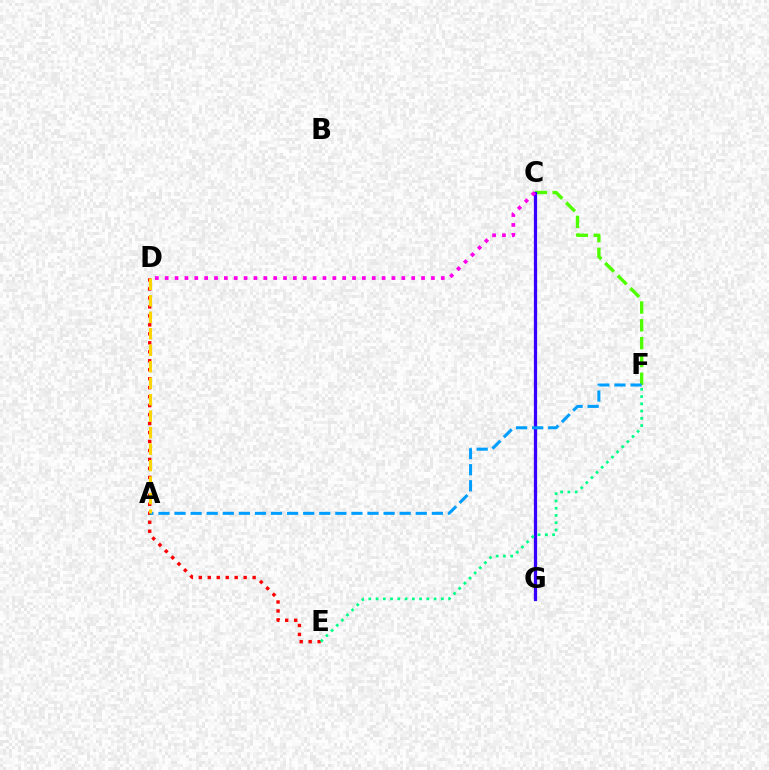{('C', 'F'): [{'color': '#4fff00', 'line_style': 'dashed', 'thickness': 2.42}], ('D', 'E'): [{'color': '#ff0000', 'line_style': 'dotted', 'thickness': 2.44}], ('C', 'G'): [{'color': '#3700ff', 'line_style': 'solid', 'thickness': 2.34}], ('C', 'D'): [{'color': '#ff00ed', 'line_style': 'dotted', 'thickness': 2.68}], ('A', 'F'): [{'color': '#009eff', 'line_style': 'dashed', 'thickness': 2.18}], ('E', 'F'): [{'color': '#00ff86', 'line_style': 'dotted', 'thickness': 1.97}], ('A', 'D'): [{'color': '#ffd500', 'line_style': 'dashed', 'thickness': 2.24}]}